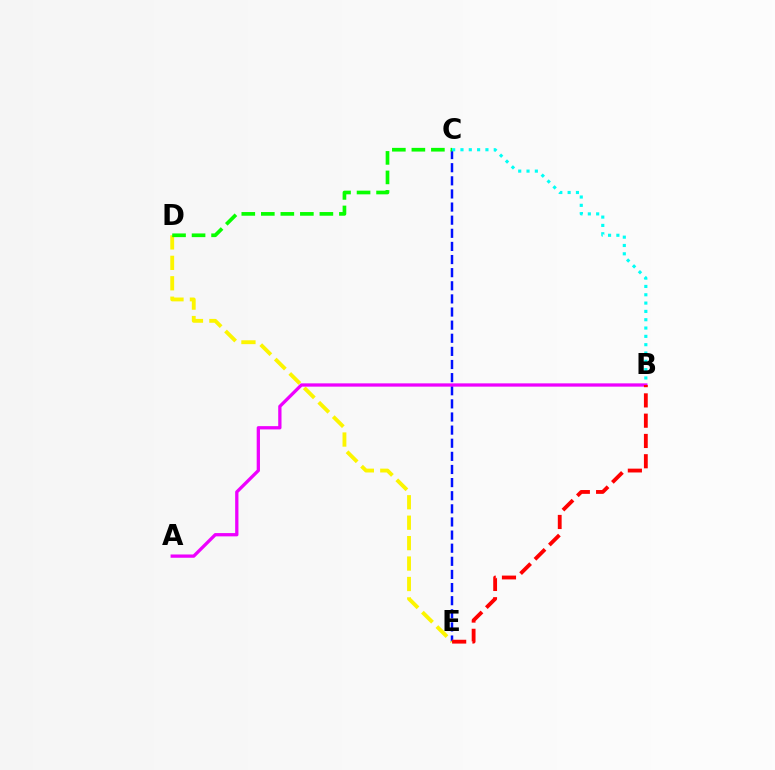{('C', 'E'): [{'color': '#0010ff', 'line_style': 'dashed', 'thickness': 1.78}], ('D', 'E'): [{'color': '#fcf500', 'line_style': 'dashed', 'thickness': 2.78}], ('B', 'C'): [{'color': '#00fff6', 'line_style': 'dotted', 'thickness': 2.26}], ('A', 'B'): [{'color': '#ee00ff', 'line_style': 'solid', 'thickness': 2.36}], ('B', 'E'): [{'color': '#ff0000', 'line_style': 'dashed', 'thickness': 2.76}], ('C', 'D'): [{'color': '#08ff00', 'line_style': 'dashed', 'thickness': 2.65}]}